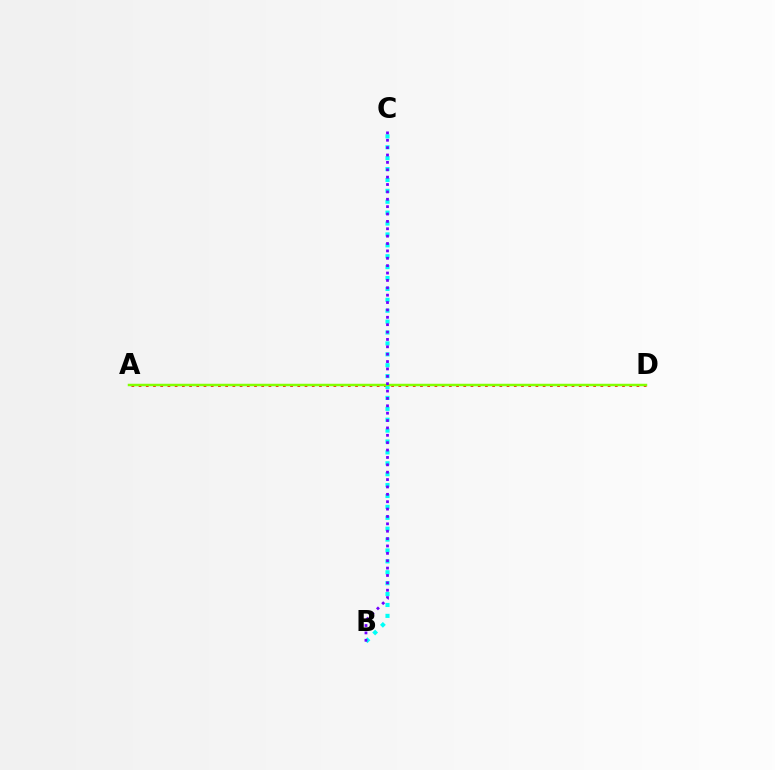{('A', 'D'): [{'color': '#ff0000', 'line_style': 'dotted', 'thickness': 1.96}, {'color': '#84ff00', 'line_style': 'solid', 'thickness': 1.79}], ('B', 'C'): [{'color': '#00fff6', 'line_style': 'dotted', 'thickness': 2.96}, {'color': '#7200ff', 'line_style': 'dotted', 'thickness': 2.0}]}